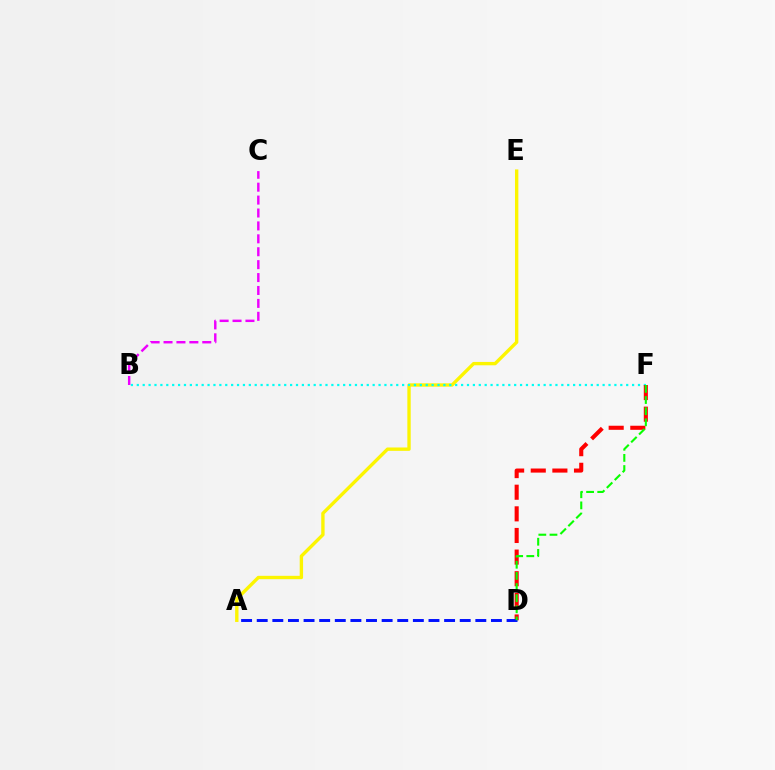{('A', 'E'): [{'color': '#fcf500', 'line_style': 'solid', 'thickness': 2.42}], ('B', 'F'): [{'color': '#00fff6', 'line_style': 'dotted', 'thickness': 1.6}], ('B', 'C'): [{'color': '#ee00ff', 'line_style': 'dashed', 'thickness': 1.75}], ('D', 'F'): [{'color': '#ff0000', 'line_style': 'dashed', 'thickness': 2.94}, {'color': '#08ff00', 'line_style': 'dashed', 'thickness': 1.51}], ('A', 'D'): [{'color': '#0010ff', 'line_style': 'dashed', 'thickness': 2.12}]}